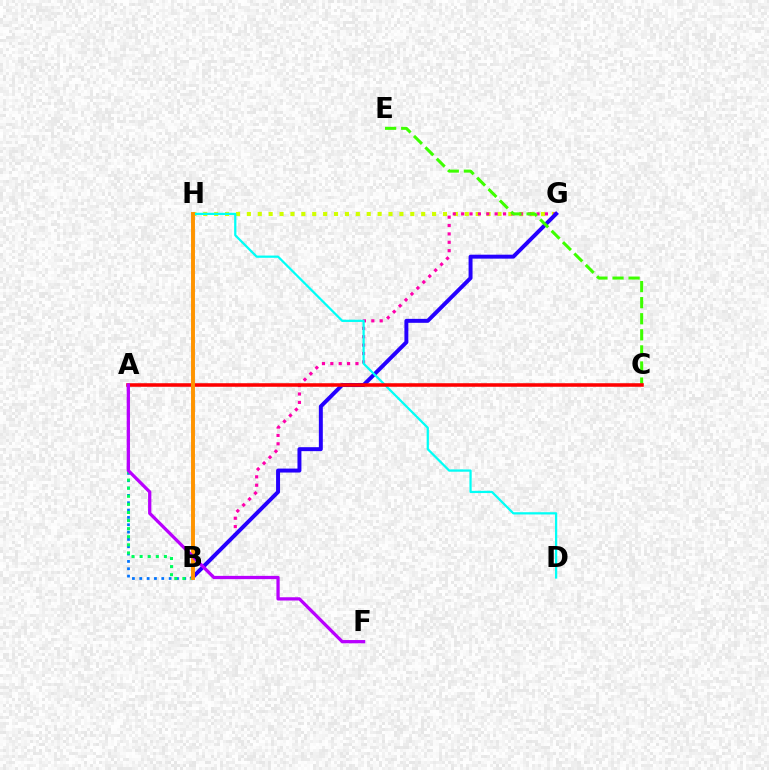{('G', 'H'): [{'color': '#d1ff00', 'line_style': 'dotted', 'thickness': 2.96}], ('B', 'G'): [{'color': '#ff00ac', 'line_style': 'dotted', 'thickness': 2.28}, {'color': '#2500ff', 'line_style': 'solid', 'thickness': 2.85}], ('A', 'B'): [{'color': '#0074ff', 'line_style': 'dotted', 'thickness': 1.99}, {'color': '#00ff5c', 'line_style': 'dotted', 'thickness': 2.2}], ('C', 'E'): [{'color': '#3dff00', 'line_style': 'dashed', 'thickness': 2.18}], ('D', 'H'): [{'color': '#00fff6', 'line_style': 'solid', 'thickness': 1.62}], ('A', 'C'): [{'color': '#ff0000', 'line_style': 'solid', 'thickness': 2.55}], ('B', 'H'): [{'color': '#ff9400', 'line_style': 'solid', 'thickness': 2.83}], ('A', 'F'): [{'color': '#b900ff', 'line_style': 'solid', 'thickness': 2.35}]}